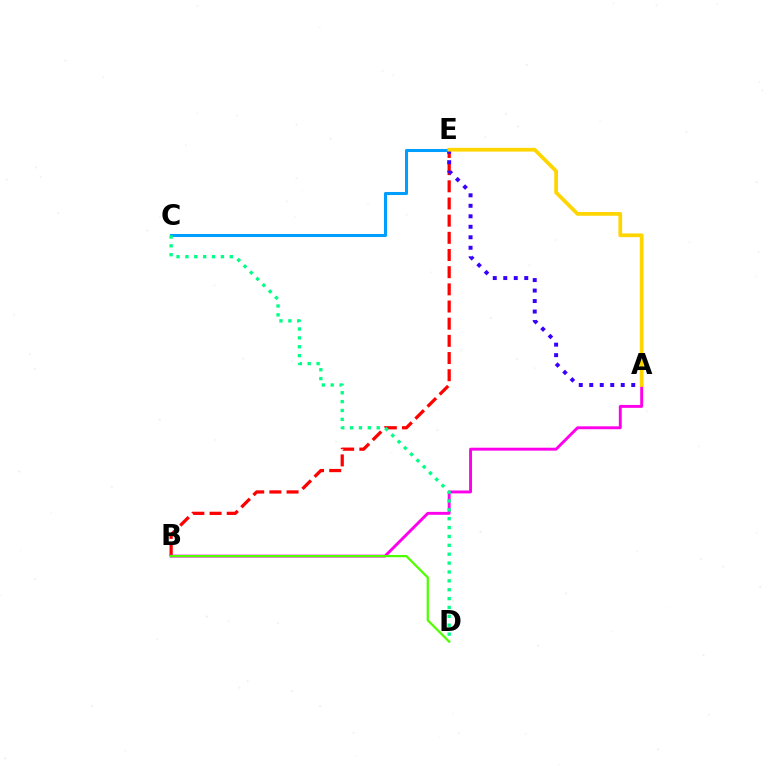{('B', 'E'): [{'color': '#ff0000', 'line_style': 'dashed', 'thickness': 2.33}], ('C', 'E'): [{'color': '#009eff', 'line_style': 'solid', 'thickness': 2.19}], ('A', 'E'): [{'color': '#3700ff', 'line_style': 'dotted', 'thickness': 2.85}, {'color': '#ffd500', 'line_style': 'solid', 'thickness': 2.69}], ('A', 'B'): [{'color': '#ff00ed', 'line_style': 'solid', 'thickness': 2.1}], ('C', 'D'): [{'color': '#00ff86', 'line_style': 'dotted', 'thickness': 2.41}], ('B', 'D'): [{'color': '#4fff00', 'line_style': 'solid', 'thickness': 1.62}]}